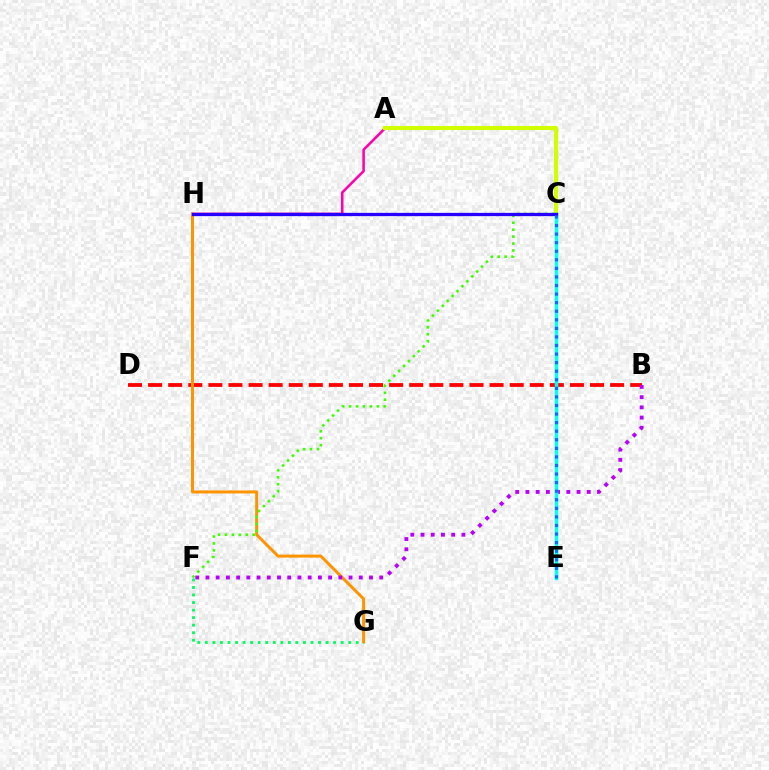{('A', 'H'): [{'color': '#ff00ac', 'line_style': 'solid', 'thickness': 1.83}], ('A', 'C'): [{'color': '#d1ff00', 'line_style': 'solid', 'thickness': 2.95}], ('F', 'G'): [{'color': '#00ff5c', 'line_style': 'dotted', 'thickness': 2.05}], ('B', 'D'): [{'color': '#ff0000', 'line_style': 'dashed', 'thickness': 2.73}], ('G', 'H'): [{'color': '#ff9400', 'line_style': 'solid', 'thickness': 2.15}], ('B', 'F'): [{'color': '#b900ff', 'line_style': 'dotted', 'thickness': 2.78}], ('C', 'E'): [{'color': '#00fff6', 'line_style': 'solid', 'thickness': 2.5}, {'color': '#0074ff', 'line_style': 'dotted', 'thickness': 2.33}], ('C', 'F'): [{'color': '#3dff00', 'line_style': 'dotted', 'thickness': 1.88}], ('C', 'H'): [{'color': '#2500ff', 'line_style': 'solid', 'thickness': 2.36}]}